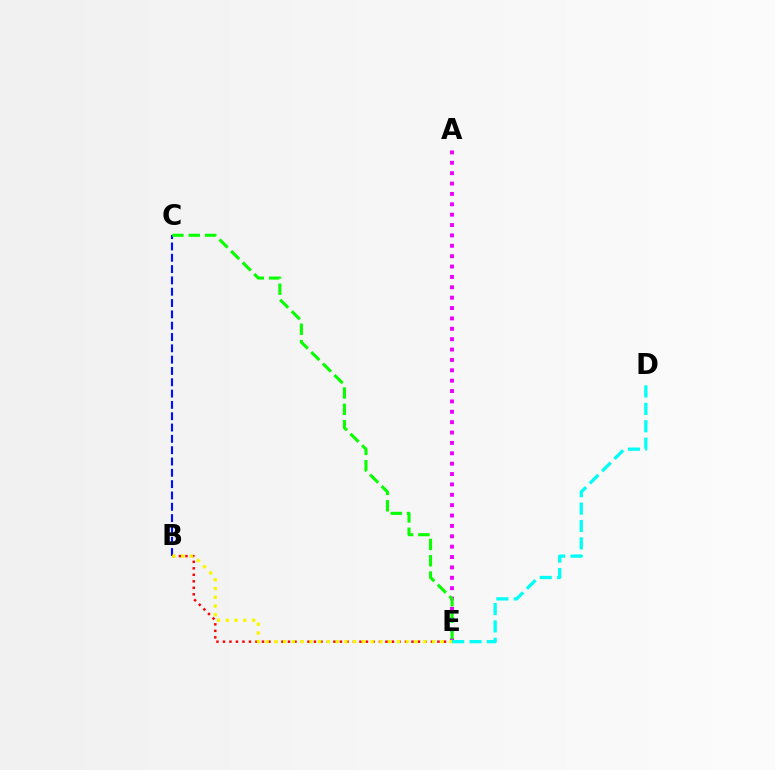{('B', 'C'): [{'color': '#0010ff', 'line_style': 'dashed', 'thickness': 1.54}], ('B', 'E'): [{'color': '#ff0000', 'line_style': 'dotted', 'thickness': 1.77}, {'color': '#fcf500', 'line_style': 'dotted', 'thickness': 2.38}], ('A', 'E'): [{'color': '#ee00ff', 'line_style': 'dotted', 'thickness': 2.82}], ('C', 'E'): [{'color': '#08ff00', 'line_style': 'dashed', 'thickness': 2.22}], ('D', 'E'): [{'color': '#00fff6', 'line_style': 'dashed', 'thickness': 2.36}]}